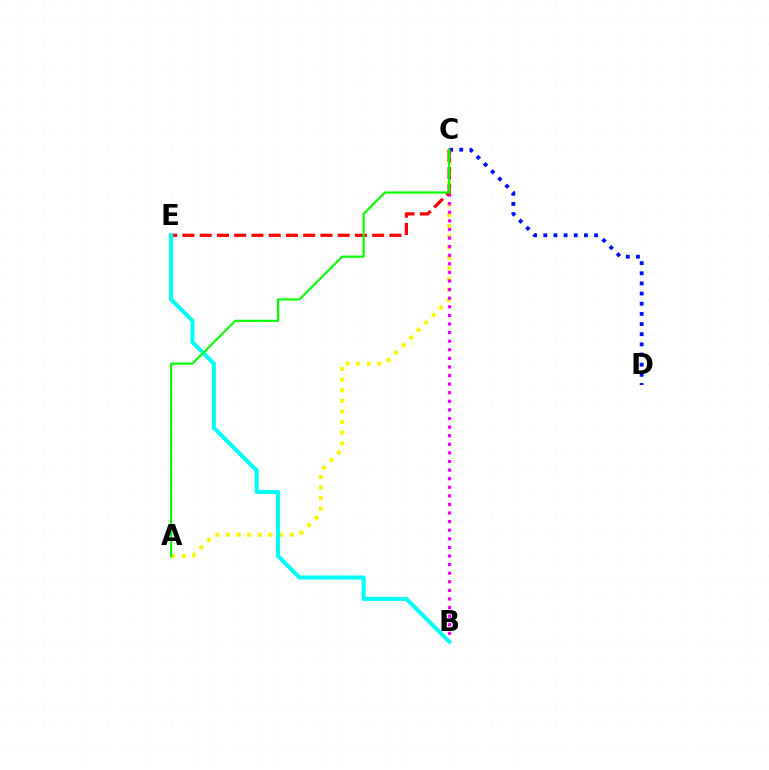{('A', 'C'): [{'color': '#fcf500', 'line_style': 'dotted', 'thickness': 2.89}, {'color': '#08ff00', 'line_style': 'solid', 'thickness': 1.56}], ('C', 'D'): [{'color': '#0010ff', 'line_style': 'dotted', 'thickness': 2.76}], ('B', 'C'): [{'color': '#ee00ff', 'line_style': 'dotted', 'thickness': 2.33}], ('C', 'E'): [{'color': '#ff0000', 'line_style': 'dashed', 'thickness': 2.34}], ('B', 'E'): [{'color': '#00fff6', 'line_style': 'solid', 'thickness': 2.92}]}